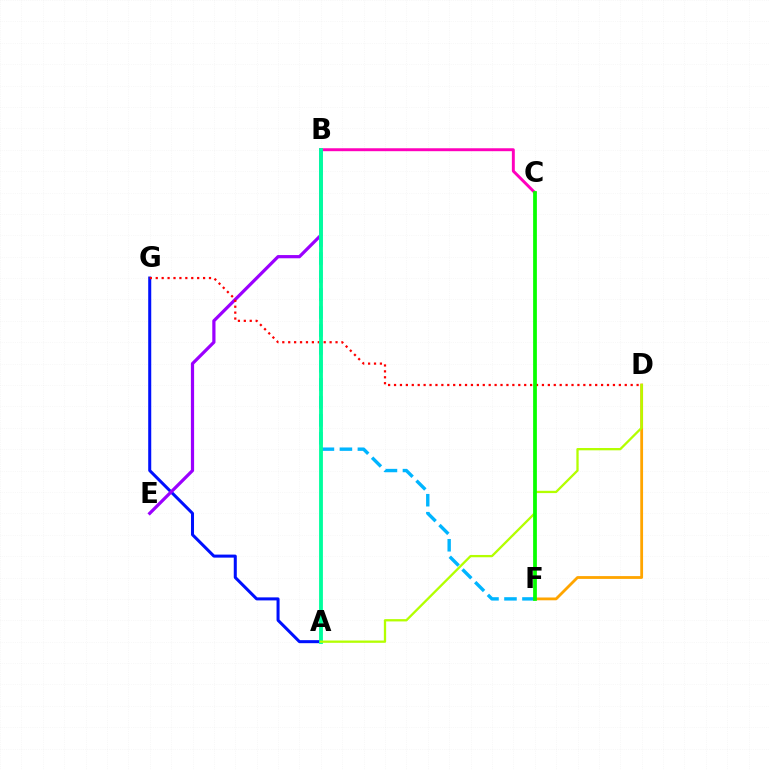{('A', 'G'): [{'color': '#0010ff', 'line_style': 'solid', 'thickness': 2.18}], ('B', 'E'): [{'color': '#9b00ff', 'line_style': 'solid', 'thickness': 2.31}], ('D', 'G'): [{'color': '#ff0000', 'line_style': 'dotted', 'thickness': 1.61}], ('B', 'C'): [{'color': '#ff00bd', 'line_style': 'solid', 'thickness': 2.11}], ('B', 'F'): [{'color': '#00b5ff', 'line_style': 'dashed', 'thickness': 2.44}], ('D', 'F'): [{'color': '#ffa500', 'line_style': 'solid', 'thickness': 2.02}], ('A', 'B'): [{'color': '#00ff9d', 'line_style': 'solid', 'thickness': 2.76}], ('A', 'D'): [{'color': '#b3ff00', 'line_style': 'solid', 'thickness': 1.65}], ('C', 'F'): [{'color': '#08ff00', 'line_style': 'solid', 'thickness': 2.7}]}